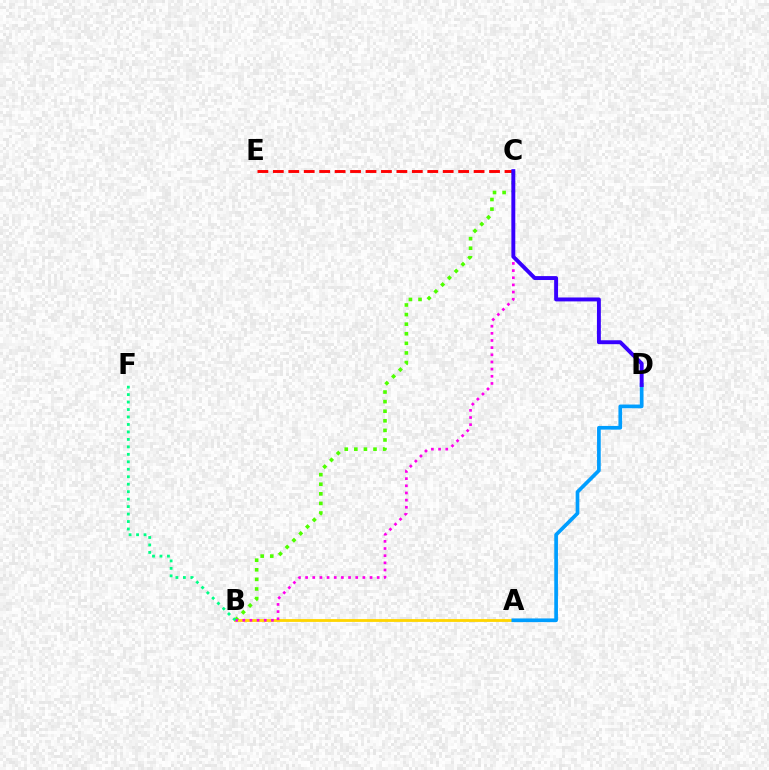{('A', 'B'): [{'color': '#ffd500', 'line_style': 'solid', 'thickness': 2.03}], ('B', 'C'): [{'color': '#4fff00', 'line_style': 'dotted', 'thickness': 2.61}, {'color': '#ff00ed', 'line_style': 'dotted', 'thickness': 1.94}], ('C', 'E'): [{'color': '#ff0000', 'line_style': 'dashed', 'thickness': 2.1}], ('A', 'D'): [{'color': '#009eff', 'line_style': 'solid', 'thickness': 2.65}], ('B', 'F'): [{'color': '#00ff86', 'line_style': 'dotted', 'thickness': 2.03}], ('C', 'D'): [{'color': '#3700ff', 'line_style': 'solid', 'thickness': 2.82}]}